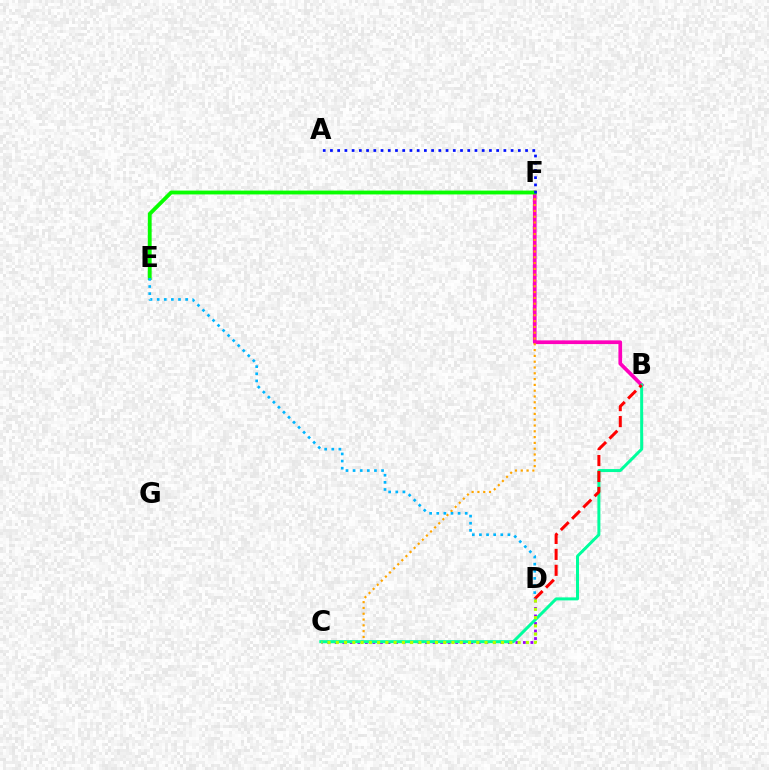{('B', 'F'): [{'color': '#ff00bd', 'line_style': 'solid', 'thickness': 2.67}], ('C', 'F'): [{'color': '#ffa500', 'line_style': 'dotted', 'thickness': 1.58}], ('C', 'D'): [{'color': '#9b00ff', 'line_style': 'dotted', 'thickness': 2.04}, {'color': '#b3ff00', 'line_style': 'dotted', 'thickness': 2.25}], ('B', 'C'): [{'color': '#00ff9d', 'line_style': 'solid', 'thickness': 2.16}], ('B', 'D'): [{'color': '#ff0000', 'line_style': 'dashed', 'thickness': 2.16}], ('E', 'F'): [{'color': '#08ff00', 'line_style': 'solid', 'thickness': 2.77}], ('D', 'E'): [{'color': '#00b5ff', 'line_style': 'dotted', 'thickness': 1.93}], ('A', 'F'): [{'color': '#0010ff', 'line_style': 'dotted', 'thickness': 1.96}]}